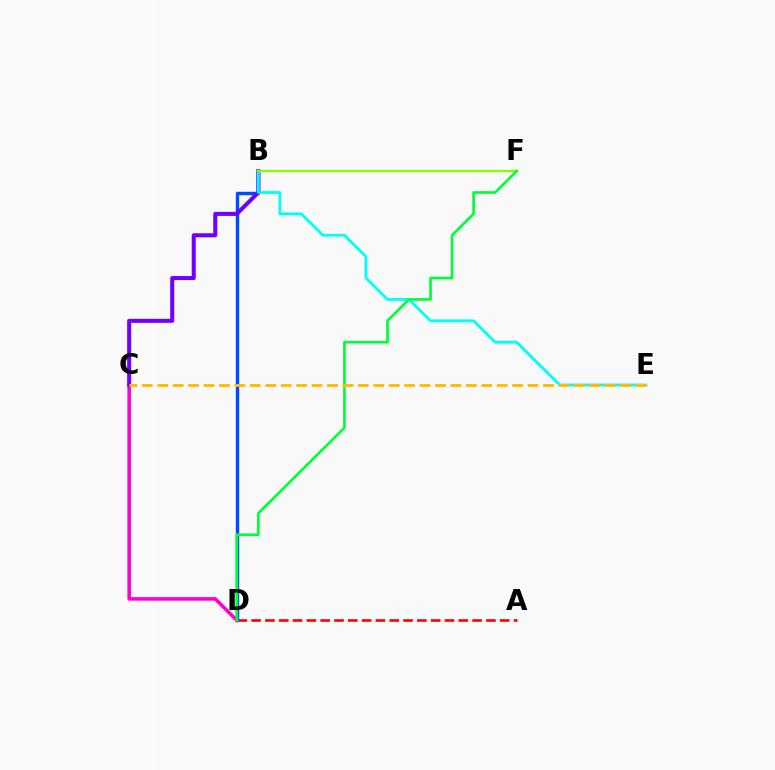{('A', 'D'): [{'color': '#ff0000', 'line_style': 'dashed', 'thickness': 1.88}], ('B', 'D'): [{'color': '#004bff', 'line_style': 'solid', 'thickness': 2.46}], ('C', 'D'): [{'color': '#ff00cf', 'line_style': 'solid', 'thickness': 2.56}], ('B', 'C'): [{'color': '#7200ff', 'line_style': 'solid', 'thickness': 2.91}], ('B', 'E'): [{'color': '#00fff6', 'line_style': 'solid', 'thickness': 2.04}], ('B', 'F'): [{'color': '#84ff00', 'line_style': 'solid', 'thickness': 1.65}], ('D', 'F'): [{'color': '#00ff39', 'line_style': 'solid', 'thickness': 1.93}], ('C', 'E'): [{'color': '#ffbd00', 'line_style': 'dashed', 'thickness': 2.1}]}